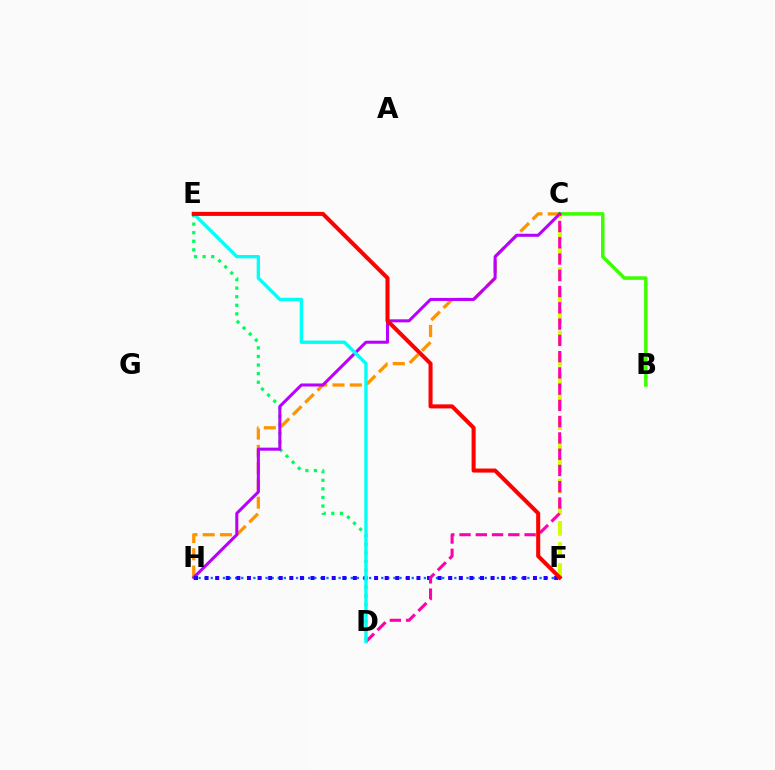{('C', 'F'): [{'color': '#d1ff00', 'line_style': 'dashed', 'thickness': 2.87}], ('F', 'H'): [{'color': '#0074ff', 'line_style': 'dotted', 'thickness': 1.65}, {'color': '#2500ff', 'line_style': 'dotted', 'thickness': 2.88}], ('C', 'H'): [{'color': '#ff9400', 'line_style': 'dashed', 'thickness': 2.35}, {'color': '#b900ff', 'line_style': 'solid', 'thickness': 2.19}], ('D', 'E'): [{'color': '#00ff5c', 'line_style': 'dotted', 'thickness': 2.33}, {'color': '#00fff6', 'line_style': 'solid', 'thickness': 2.41}], ('B', 'C'): [{'color': '#3dff00', 'line_style': 'solid', 'thickness': 2.53}], ('C', 'D'): [{'color': '#ff00ac', 'line_style': 'dashed', 'thickness': 2.21}], ('E', 'F'): [{'color': '#ff0000', 'line_style': 'solid', 'thickness': 2.91}]}